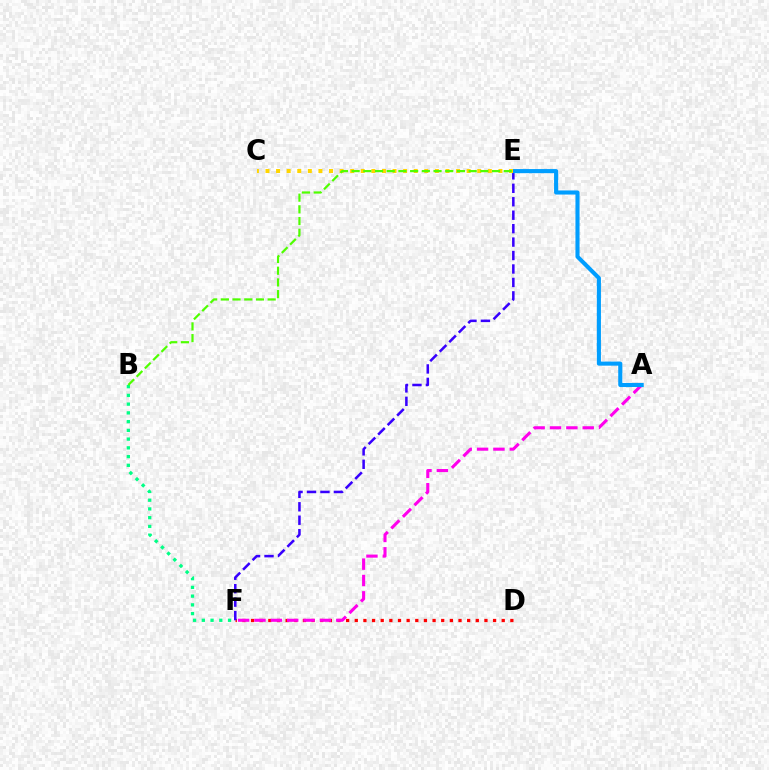{('D', 'F'): [{'color': '#ff0000', 'line_style': 'dotted', 'thickness': 2.35}], ('E', 'F'): [{'color': '#3700ff', 'line_style': 'dashed', 'thickness': 1.83}], ('B', 'F'): [{'color': '#00ff86', 'line_style': 'dotted', 'thickness': 2.38}], ('A', 'F'): [{'color': '#ff00ed', 'line_style': 'dashed', 'thickness': 2.22}], ('A', 'E'): [{'color': '#009eff', 'line_style': 'solid', 'thickness': 2.95}], ('C', 'E'): [{'color': '#ffd500', 'line_style': 'dotted', 'thickness': 2.88}], ('B', 'E'): [{'color': '#4fff00', 'line_style': 'dashed', 'thickness': 1.59}]}